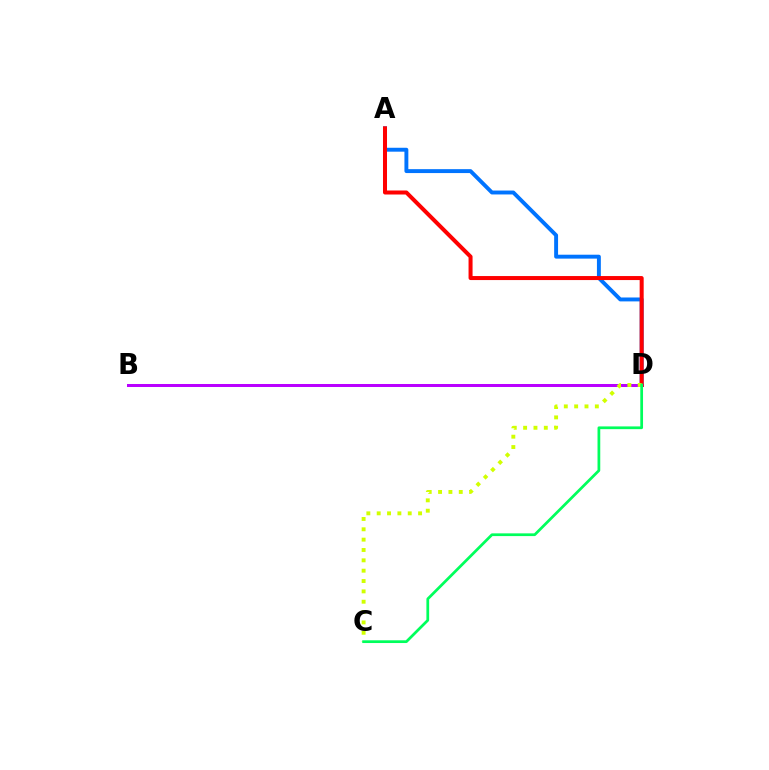{('A', 'D'): [{'color': '#0074ff', 'line_style': 'solid', 'thickness': 2.82}, {'color': '#ff0000', 'line_style': 'solid', 'thickness': 2.89}], ('B', 'D'): [{'color': '#b900ff', 'line_style': 'solid', 'thickness': 2.17}], ('C', 'D'): [{'color': '#d1ff00', 'line_style': 'dotted', 'thickness': 2.81}, {'color': '#00ff5c', 'line_style': 'solid', 'thickness': 1.97}]}